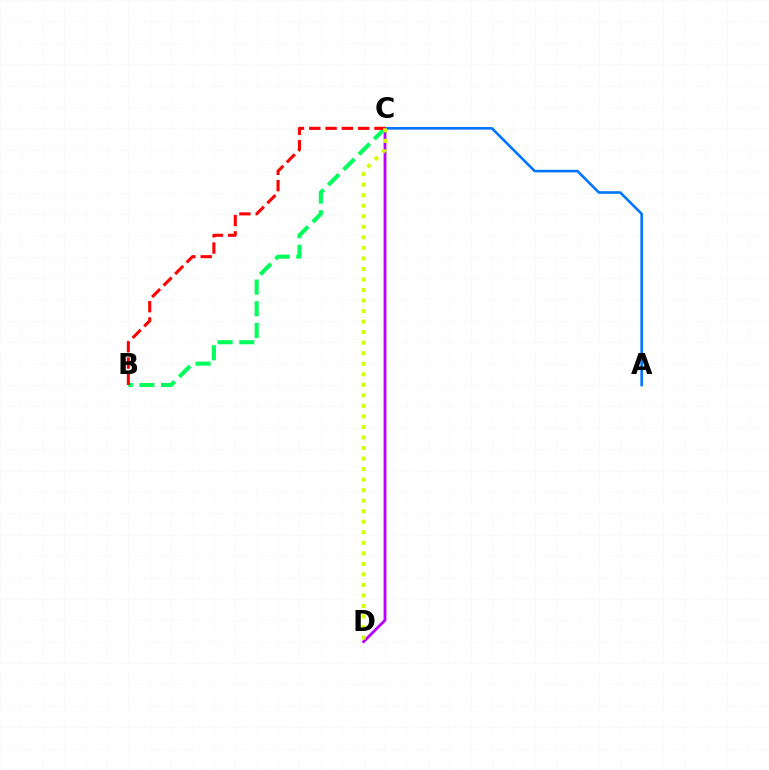{('C', 'D'): [{'color': '#b900ff', 'line_style': 'solid', 'thickness': 2.03}, {'color': '#d1ff00', 'line_style': 'dotted', 'thickness': 2.86}], ('A', 'C'): [{'color': '#0074ff', 'line_style': 'solid', 'thickness': 1.87}], ('B', 'C'): [{'color': '#00ff5c', 'line_style': 'dashed', 'thickness': 2.95}, {'color': '#ff0000', 'line_style': 'dashed', 'thickness': 2.21}]}